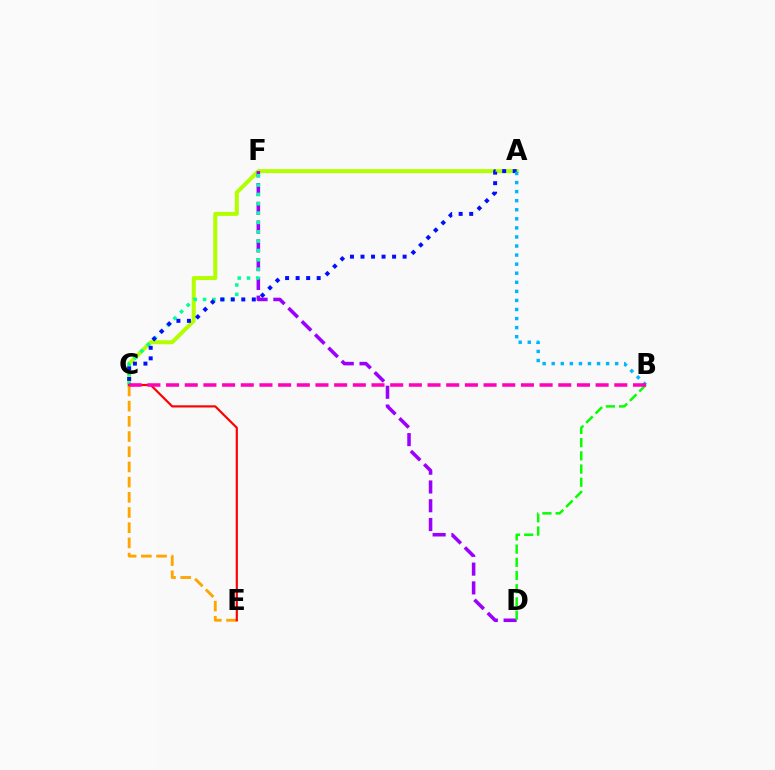{('A', 'C'): [{'color': '#b3ff00', 'line_style': 'solid', 'thickness': 2.88}, {'color': '#0010ff', 'line_style': 'dotted', 'thickness': 2.86}], ('D', 'F'): [{'color': '#9b00ff', 'line_style': 'dashed', 'thickness': 2.55}], ('C', 'F'): [{'color': '#00ff9d', 'line_style': 'dotted', 'thickness': 2.54}], ('C', 'E'): [{'color': '#ffa500', 'line_style': 'dashed', 'thickness': 2.06}, {'color': '#ff0000', 'line_style': 'solid', 'thickness': 1.57}], ('A', 'B'): [{'color': '#00b5ff', 'line_style': 'dotted', 'thickness': 2.46}], ('B', 'D'): [{'color': '#08ff00', 'line_style': 'dashed', 'thickness': 1.79}], ('B', 'C'): [{'color': '#ff00bd', 'line_style': 'dashed', 'thickness': 2.54}]}